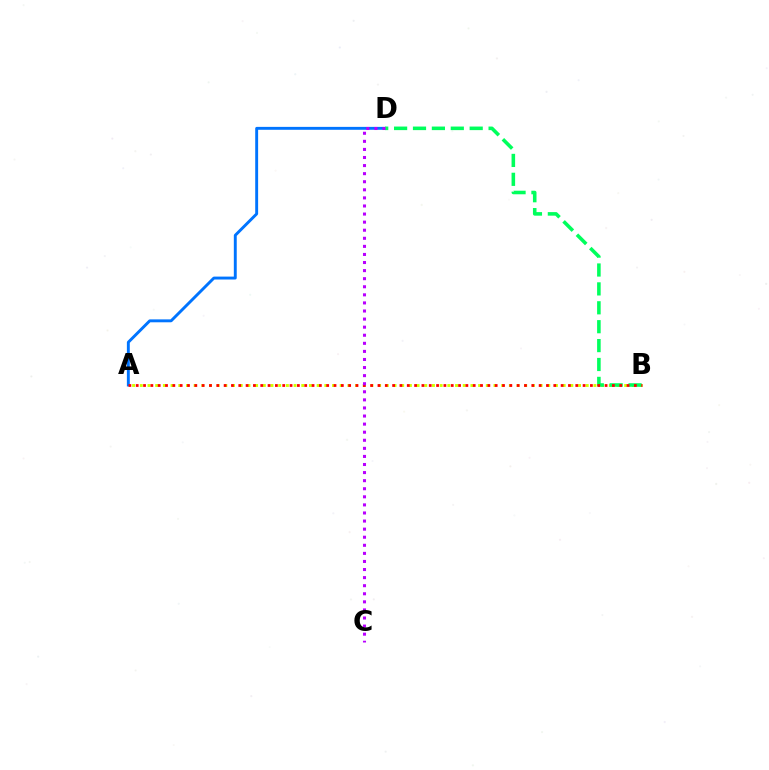{('A', 'D'): [{'color': '#0074ff', 'line_style': 'solid', 'thickness': 2.1}], ('A', 'B'): [{'color': '#d1ff00', 'line_style': 'dotted', 'thickness': 2.09}, {'color': '#ff0000', 'line_style': 'dotted', 'thickness': 1.99}], ('B', 'D'): [{'color': '#00ff5c', 'line_style': 'dashed', 'thickness': 2.57}], ('C', 'D'): [{'color': '#b900ff', 'line_style': 'dotted', 'thickness': 2.2}]}